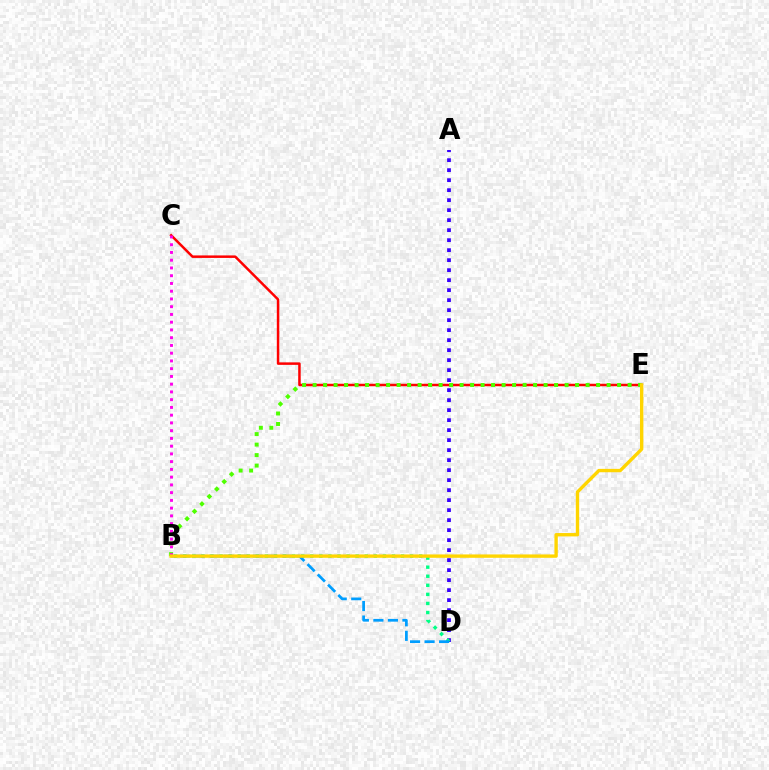{('A', 'D'): [{'color': '#3700ff', 'line_style': 'dotted', 'thickness': 2.72}], ('B', 'D'): [{'color': '#00ff86', 'line_style': 'dotted', 'thickness': 2.47}, {'color': '#009eff', 'line_style': 'dashed', 'thickness': 1.97}], ('C', 'E'): [{'color': '#ff0000', 'line_style': 'solid', 'thickness': 1.8}], ('B', 'E'): [{'color': '#4fff00', 'line_style': 'dotted', 'thickness': 2.85}, {'color': '#ffd500', 'line_style': 'solid', 'thickness': 2.42}], ('B', 'C'): [{'color': '#ff00ed', 'line_style': 'dotted', 'thickness': 2.11}]}